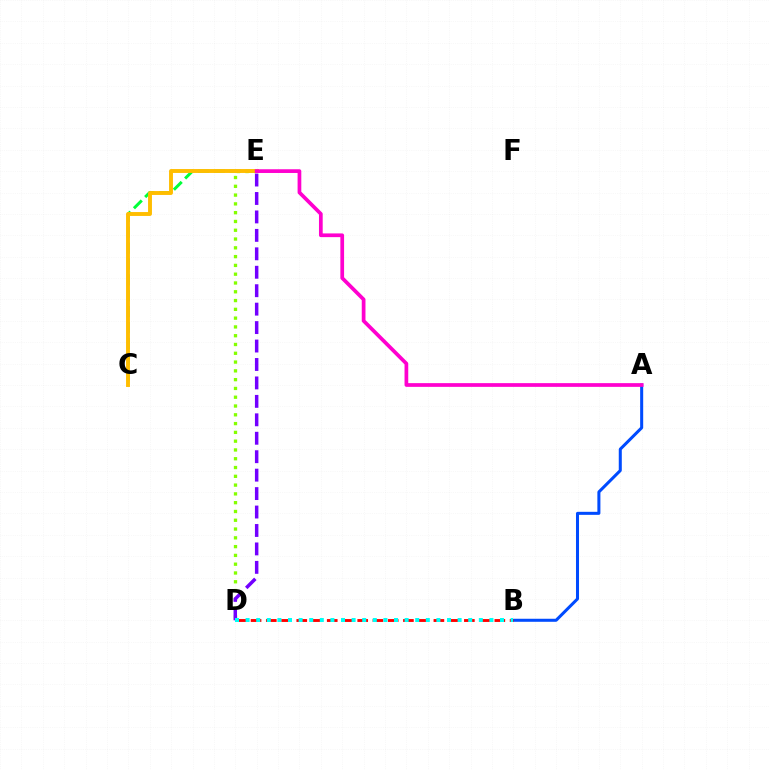{('C', 'E'): [{'color': '#00ff39', 'line_style': 'dashed', 'thickness': 2.16}, {'color': '#ffbd00', 'line_style': 'solid', 'thickness': 2.81}], ('A', 'B'): [{'color': '#004bff', 'line_style': 'solid', 'thickness': 2.18}], ('D', 'E'): [{'color': '#84ff00', 'line_style': 'dotted', 'thickness': 2.39}, {'color': '#7200ff', 'line_style': 'dashed', 'thickness': 2.51}], ('B', 'D'): [{'color': '#ff0000', 'line_style': 'dashed', 'thickness': 2.07}, {'color': '#00fff6', 'line_style': 'dotted', 'thickness': 2.88}], ('A', 'E'): [{'color': '#ff00cf', 'line_style': 'solid', 'thickness': 2.68}]}